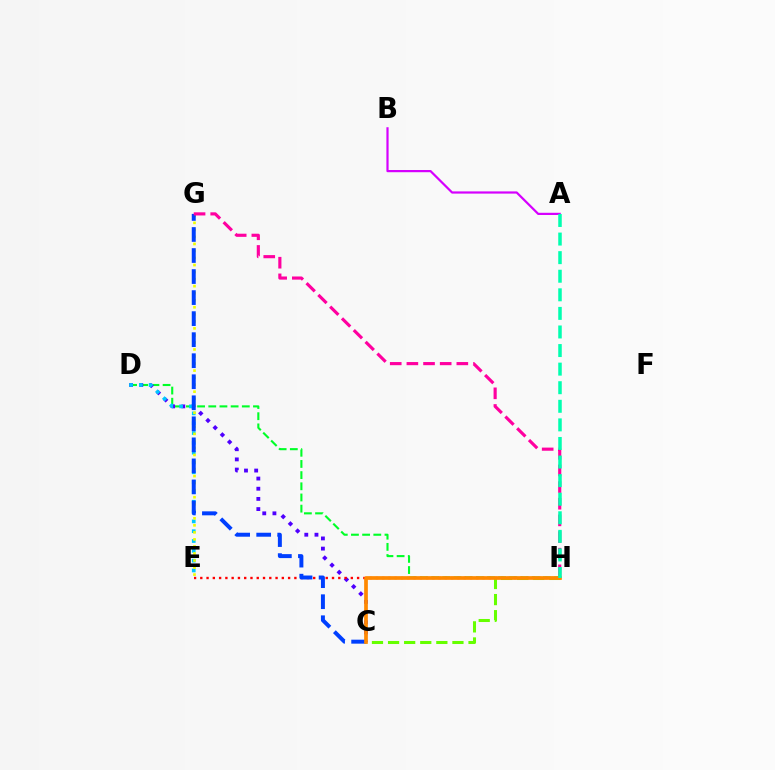{('D', 'H'): [{'color': '#00ff27', 'line_style': 'dashed', 'thickness': 1.52}], ('A', 'B'): [{'color': '#d600ff', 'line_style': 'solid', 'thickness': 1.59}], ('C', 'D'): [{'color': '#4f00ff', 'line_style': 'dotted', 'thickness': 2.76}], ('D', 'E'): [{'color': '#00c7ff', 'line_style': 'dotted', 'thickness': 2.67}], ('E', 'G'): [{'color': '#eeff00', 'line_style': 'dotted', 'thickness': 1.91}], ('E', 'H'): [{'color': '#ff0000', 'line_style': 'dotted', 'thickness': 1.7}], ('C', 'H'): [{'color': '#66ff00', 'line_style': 'dashed', 'thickness': 2.19}, {'color': '#ff8800', 'line_style': 'solid', 'thickness': 2.67}], ('C', 'G'): [{'color': '#003fff', 'line_style': 'dashed', 'thickness': 2.86}], ('G', 'H'): [{'color': '#ff00a0', 'line_style': 'dashed', 'thickness': 2.26}], ('A', 'H'): [{'color': '#00ffaf', 'line_style': 'dashed', 'thickness': 2.52}]}